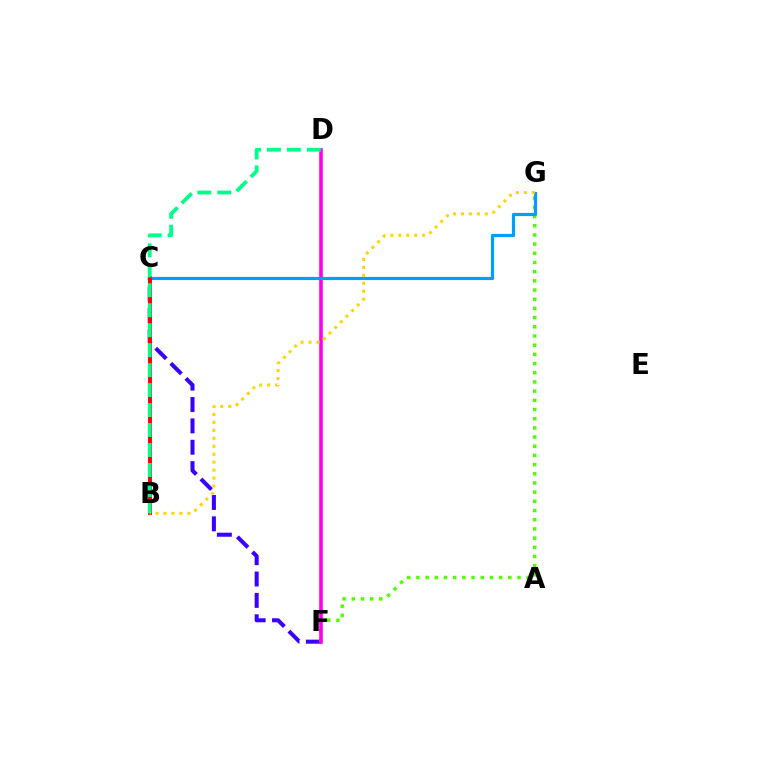{('C', 'F'): [{'color': '#3700ff', 'line_style': 'dashed', 'thickness': 2.9}], ('F', 'G'): [{'color': '#4fff00', 'line_style': 'dotted', 'thickness': 2.5}], ('D', 'F'): [{'color': '#ff00ed', 'line_style': 'solid', 'thickness': 2.6}], ('C', 'G'): [{'color': '#009eff', 'line_style': 'solid', 'thickness': 2.28}], ('B', 'C'): [{'color': '#ff0000', 'line_style': 'solid', 'thickness': 2.83}], ('B', 'D'): [{'color': '#00ff86', 'line_style': 'dashed', 'thickness': 2.71}], ('B', 'G'): [{'color': '#ffd500', 'line_style': 'dotted', 'thickness': 2.16}]}